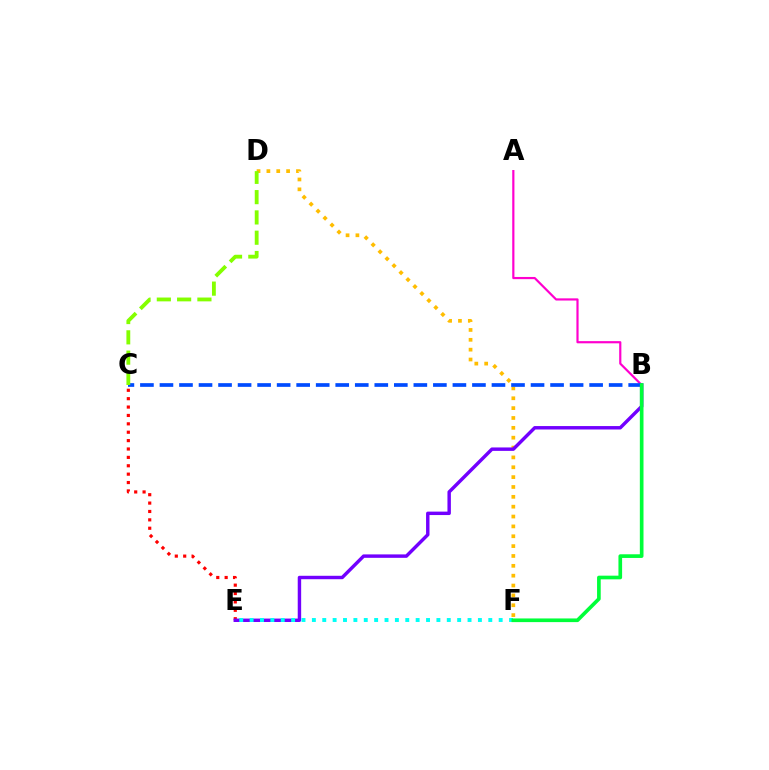{('C', 'E'): [{'color': '#ff0000', 'line_style': 'dotted', 'thickness': 2.28}], ('D', 'F'): [{'color': '#ffbd00', 'line_style': 'dotted', 'thickness': 2.68}], ('B', 'E'): [{'color': '#7200ff', 'line_style': 'solid', 'thickness': 2.47}], ('E', 'F'): [{'color': '#00fff6', 'line_style': 'dotted', 'thickness': 2.82}], ('A', 'B'): [{'color': '#ff00cf', 'line_style': 'solid', 'thickness': 1.58}], ('B', 'C'): [{'color': '#004bff', 'line_style': 'dashed', 'thickness': 2.65}], ('C', 'D'): [{'color': '#84ff00', 'line_style': 'dashed', 'thickness': 2.76}], ('B', 'F'): [{'color': '#00ff39', 'line_style': 'solid', 'thickness': 2.64}]}